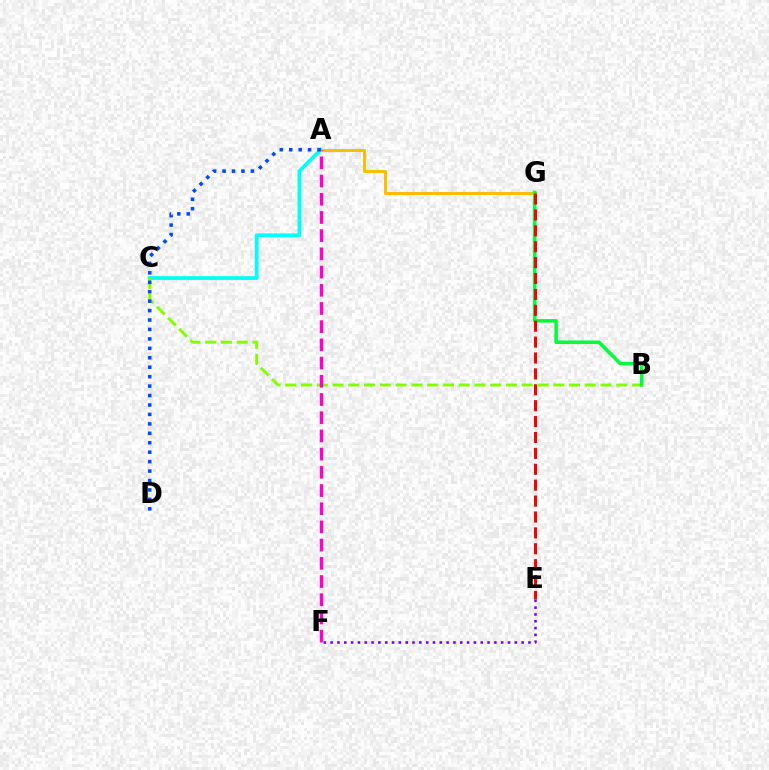{('A', 'C'): [{'color': '#00fff6', 'line_style': 'solid', 'thickness': 2.69}], ('A', 'G'): [{'color': '#ffbd00', 'line_style': 'solid', 'thickness': 2.13}], ('B', 'C'): [{'color': '#84ff00', 'line_style': 'dashed', 'thickness': 2.14}], ('E', 'F'): [{'color': '#7200ff', 'line_style': 'dotted', 'thickness': 1.85}], ('A', 'F'): [{'color': '#ff00cf', 'line_style': 'dashed', 'thickness': 2.47}], ('A', 'D'): [{'color': '#004bff', 'line_style': 'dotted', 'thickness': 2.56}], ('B', 'G'): [{'color': '#00ff39', 'line_style': 'solid', 'thickness': 2.54}], ('E', 'G'): [{'color': '#ff0000', 'line_style': 'dashed', 'thickness': 2.16}]}